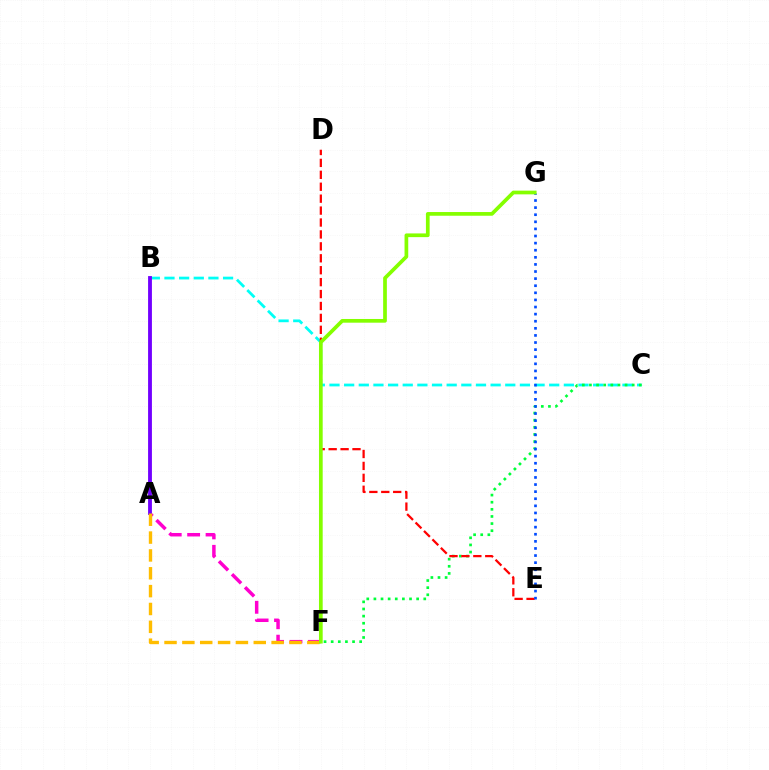{('B', 'C'): [{'color': '#00fff6', 'line_style': 'dashed', 'thickness': 1.99}], ('A', 'F'): [{'color': '#ff00cf', 'line_style': 'dashed', 'thickness': 2.5}, {'color': '#ffbd00', 'line_style': 'dashed', 'thickness': 2.42}], ('C', 'F'): [{'color': '#00ff39', 'line_style': 'dotted', 'thickness': 1.94}], ('D', 'E'): [{'color': '#ff0000', 'line_style': 'dashed', 'thickness': 1.62}], ('A', 'B'): [{'color': '#7200ff', 'line_style': 'solid', 'thickness': 2.76}], ('E', 'G'): [{'color': '#004bff', 'line_style': 'dotted', 'thickness': 1.93}], ('F', 'G'): [{'color': '#84ff00', 'line_style': 'solid', 'thickness': 2.67}]}